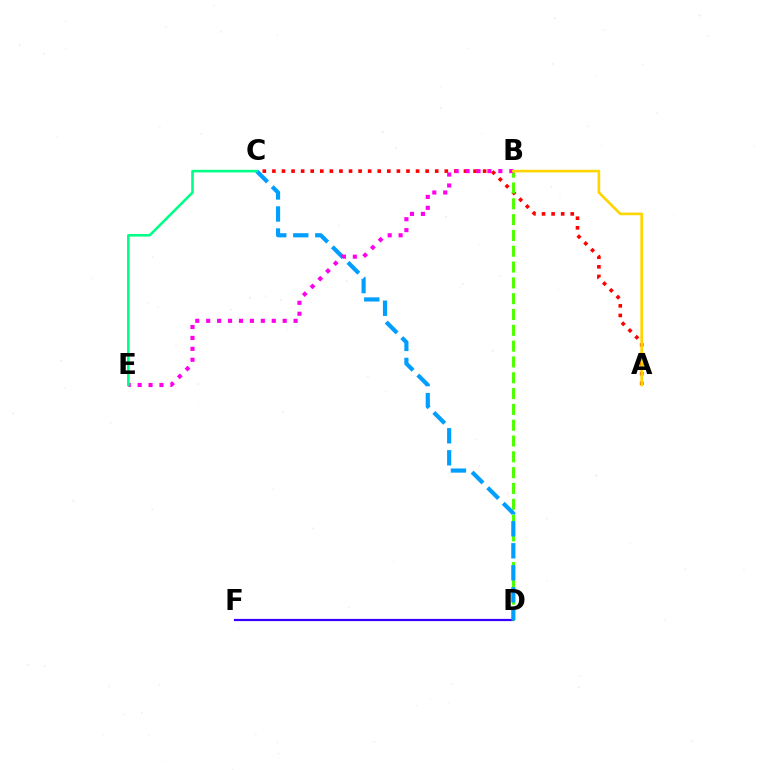{('D', 'F'): [{'color': '#3700ff', 'line_style': 'solid', 'thickness': 1.59}], ('A', 'C'): [{'color': '#ff0000', 'line_style': 'dotted', 'thickness': 2.6}], ('B', 'D'): [{'color': '#4fff00', 'line_style': 'dashed', 'thickness': 2.15}], ('C', 'D'): [{'color': '#009eff', 'line_style': 'dashed', 'thickness': 2.99}], ('B', 'E'): [{'color': '#ff00ed', 'line_style': 'dotted', 'thickness': 2.97}], ('A', 'B'): [{'color': '#ffd500', 'line_style': 'solid', 'thickness': 1.91}], ('C', 'E'): [{'color': '#00ff86', 'line_style': 'solid', 'thickness': 1.87}]}